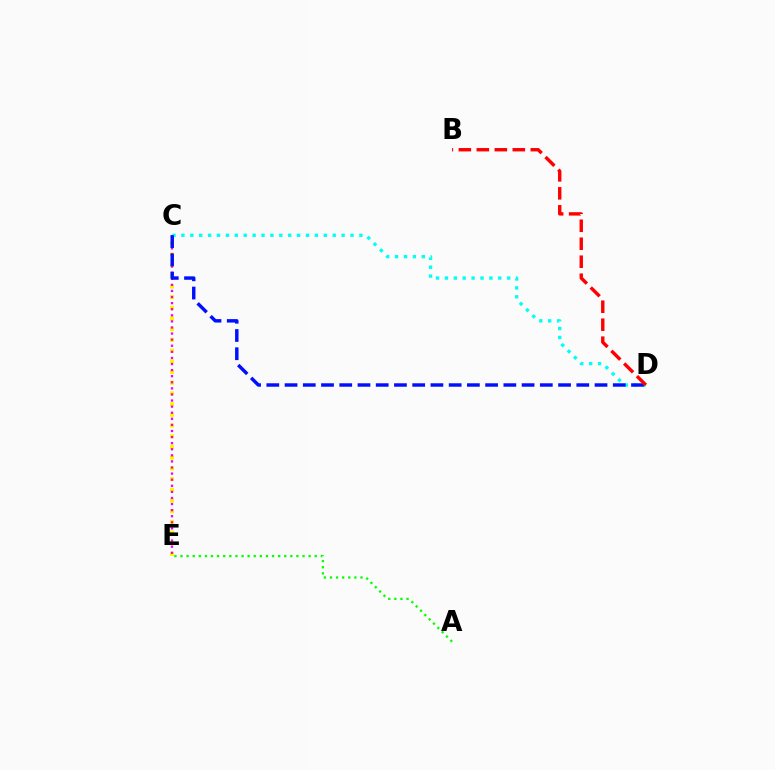{('C', 'E'): [{'color': '#fcf500', 'line_style': 'dotted', 'thickness': 2.91}, {'color': '#ee00ff', 'line_style': 'dotted', 'thickness': 1.65}], ('C', 'D'): [{'color': '#00fff6', 'line_style': 'dotted', 'thickness': 2.42}, {'color': '#0010ff', 'line_style': 'dashed', 'thickness': 2.48}], ('A', 'E'): [{'color': '#08ff00', 'line_style': 'dotted', 'thickness': 1.66}], ('B', 'D'): [{'color': '#ff0000', 'line_style': 'dashed', 'thickness': 2.44}]}